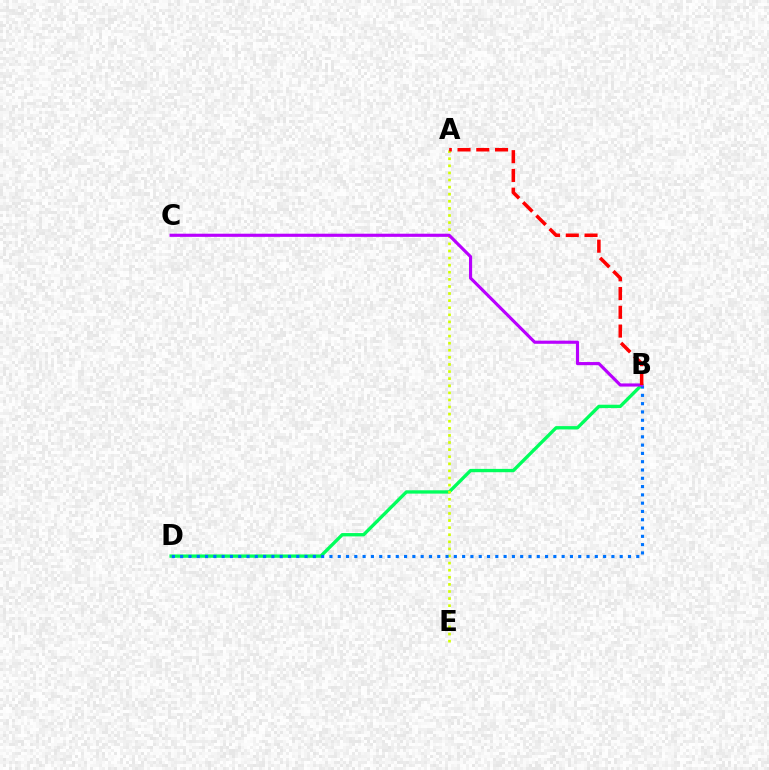{('B', 'D'): [{'color': '#00ff5c', 'line_style': 'solid', 'thickness': 2.4}, {'color': '#0074ff', 'line_style': 'dotted', 'thickness': 2.25}], ('A', 'E'): [{'color': '#d1ff00', 'line_style': 'dotted', 'thickness': 1.93}], ('B', 'C'): [{'color': '#b900ff', 'line_style': 'solid', 'thickness': 2.26}], ('A', 'B'): [{'color': '#ff0000', 'line_style': 'dashed', 'thickness': 2.55}]}